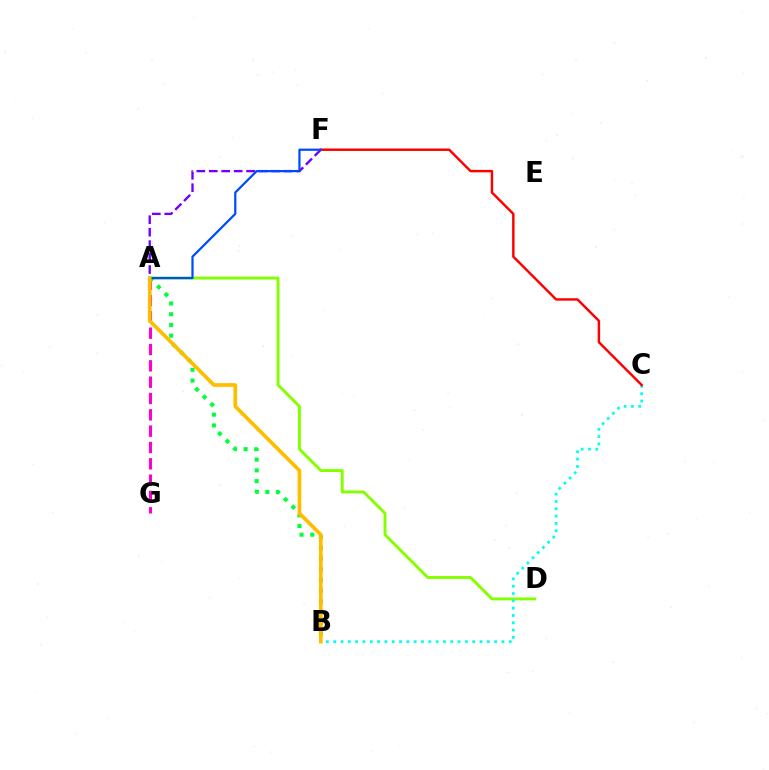{('A', 'D'): [{'color': '#84ff00', 'line_style': 'solid', 'thickness': 2.09}], ('B', 'C'): [{'color': '#00fff6', 'line_style': 'dotted', 'thickness': 1.99}], ('A', 'G'): [{'color': '#ff00cf', 'line_style': 'dashed', 'thickness': 2.22}], ('A', 'B'): [{'color': '#00ff39', 'line_style': 'dotted', 'thickness': 2.92}, {'color': '#ffbd00', 'line_style': 'solid', 'thickness': 2.66}], ('C', 'F'): [{'color': '#ff0000', 'line_style': 'solid', 'thickness': 1.76}], ('A', 'F'): [{'color': '#7200ff', 'line_style': 'dashed', 'thickness': 1.69}, {'color': '#004bff', 'line_style': 'solid', 'thickness': 1.61}]}